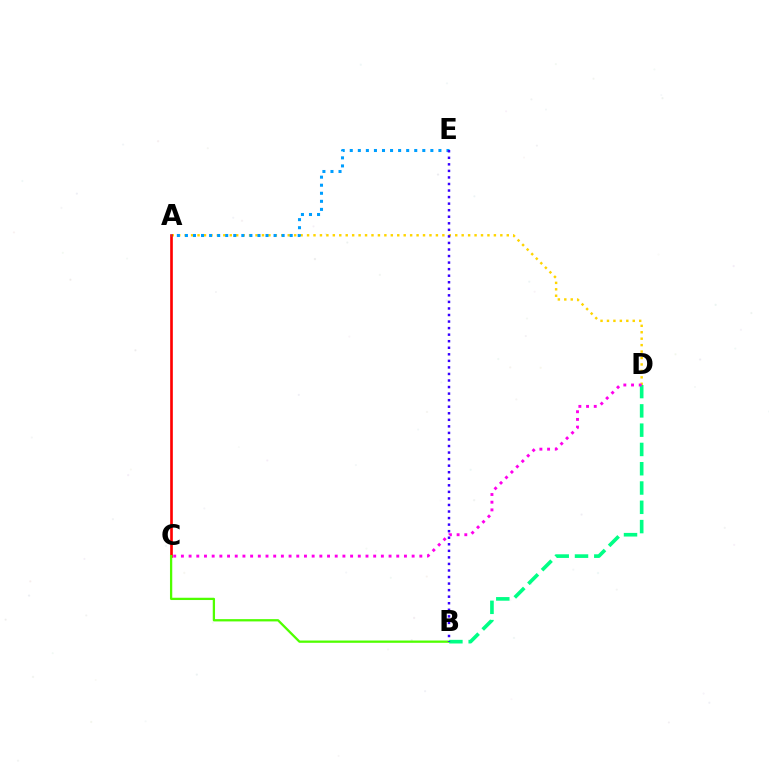{('A', 'D'): [{'color': '#ffd500', 'line_style': 'dotted', 'thickness': 1.75}], ('A', 'C'): [{'color': '#ff0000', 'line_style': 'solid', 'thickness': 1.9}], ('B', 'C'): [{'color': '#4fff00', 'line_style': 'solid', 'thickness': 1.64}], ('A', 'E'): [{'color': '#009eff', 'line_style': 'dotted', 'thickness': 2.19}], ('B', 'D'): [{'color': '#00ff86', 'line_style': 'dashed', 'thickness': 2.62}], ('B', 'E'): [{'color': '#3700ff', 'line_style': 'dotted', 'thickness': 1.78}], ('C', 'D'): [{'color': '#ff00ed', 'line_style': 'dotted', 'thickness': 2.09}]}